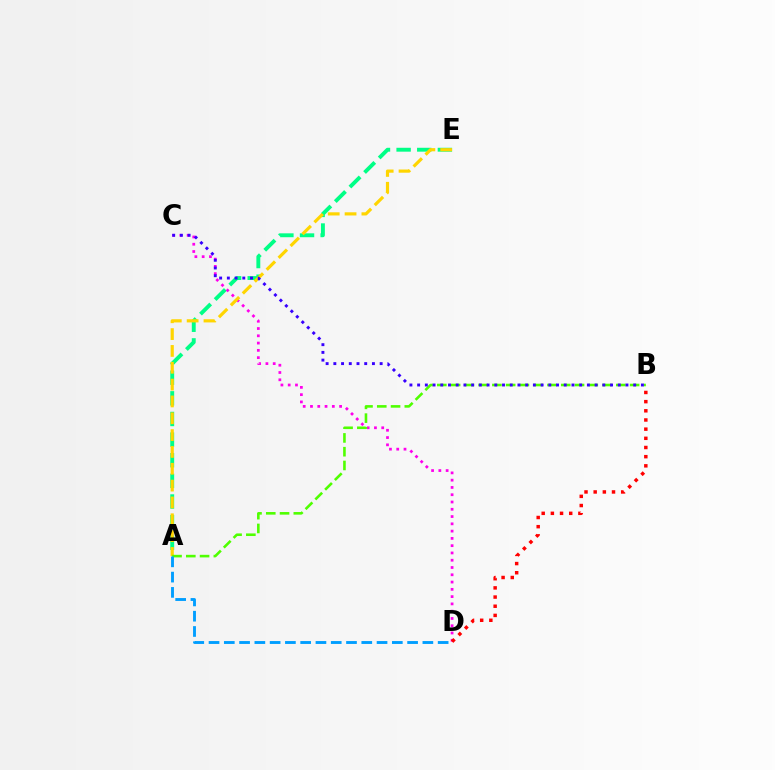{('A', 'E'): [{'color': '#00ff86', 'line_style': 'dashed', 'thickness': 2.8}, {'color': '#ffd500', 'line_style': 'dashed', 'thickness': 2.29}], ('C', 'D'): [{'color': '#ff00ed', 'line_style': 'dotted', 'thickness': 1.98}], ('A', 'B'): [{'color': '#4fff00', 'line_style': 'dashed', 'thickness': 1.87}], ('B', 'D'): [{'color': '#ff0000', 'line_style': 'dotted', 'thickness': 2.49}], ('B', 'C'): [{'color': '#3700ff', 'line_style': 'dotted', 'thickness': 2.1}], ('A', 'D'): [{'color': '#009eff', 'line_style': 'dashed', 'thickness': 2.08}]}